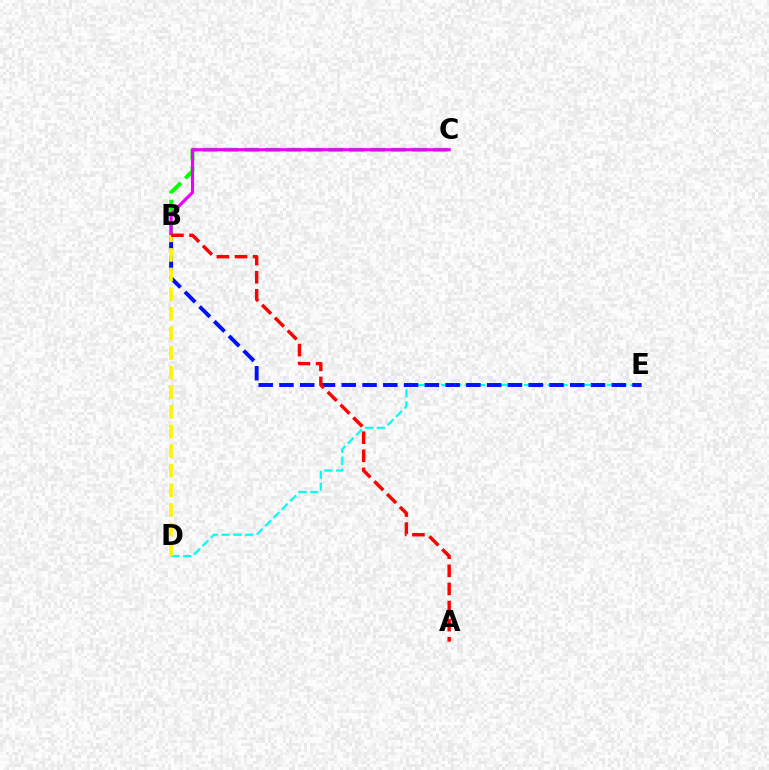{('B', 'C'): [{'color': '#08ff00', 'line_style': 'dashed', 'thickness': 2.84}, {'color': '#ee00ff', 'line_style': 'solid', 'thickness': 2.25}], ('D', 'E'): [{'color': '#00fff6', 'line_style': 'dashed', 'thickness': 1.61}], ('B', 'E'): [{'color': '#0010ff', 'line_style': 'dashed', 'thickness': 2.82}], ('B', 'D'): [{'color': '#fcf500', 'line_style': 'dashed', 'thickness': 2.66}], ('A', 'B'): [{'color': '#ff0000', 'line_style': 'dashed', 'thickness': 2.46}]}